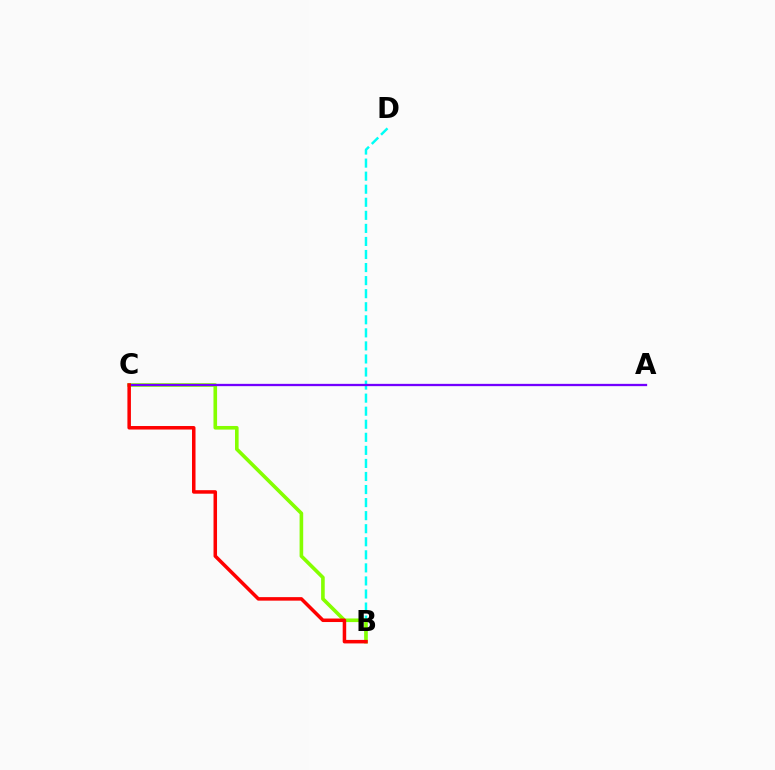{('B', 'D'): [{'color': '#00fff6', 'line_style': 'dashed', 'thickness': 1.77}], ('B', 'C'): [{'color': '#84ff00', 'line_style': 'solid', 'thickness': 2.6}, {'color': '#ff0000', 'line_style': 'solid', 'thickness': 2.53}], ('A', 'C'): [{'color': '#7200ff', 'line_style': 'solid', 'thickness': 1.66}]}